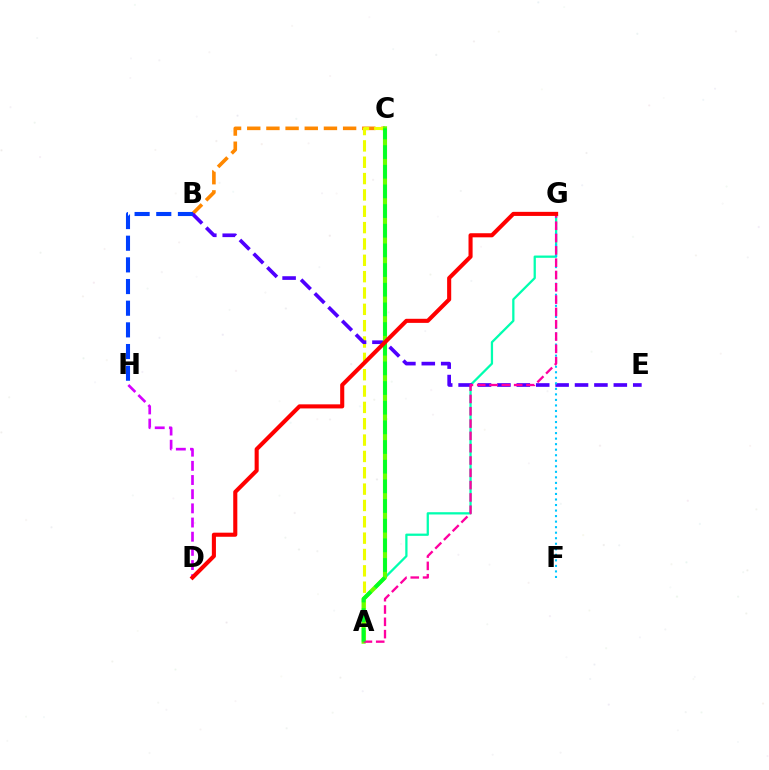{('B', 'C'): [{'color': '#ff8800', 'line_style': 'dashed', 'thickness': 2.6}], ('A', 'C'): [{'color': '#eeff00', 'line_style': 'dashed', 'thickness': 2.22}, {'color': '#66ff00', 'line_style': 'solid', 'thickness': 2.97}, {'color': '#00ff27', 'line_style': 'dashed', 'thickness': 2.67}], ('A', 'G'): [{'color': '#00ffaf', 'line_style': 'solid', 'thickness': 1.63}, {'color': '#ff00a0', 'line_style': 'dashed', 'thickness': 1.67}], ('D', 'H'): [{'color': '#d600ff', 'line_style': 'dashed', 'thickness': 1.93}], ('B', 'E'): [{'color': '#4f00ff', 'line_style': 'dashed', 'thickness': 2.64}], ('F', 'G'): [{'color': '#00c7ff', 'line_style': 'dotted', 'thickness': 1.5}], ('D', 'G'): [{'color': '#ff0000', 'line_style': 'solid', 'thickness': 2.94}], ('B', 'H'): [{'color': '#003fff', 'line_style': 'dashed', 'thickness': 2.94}]}